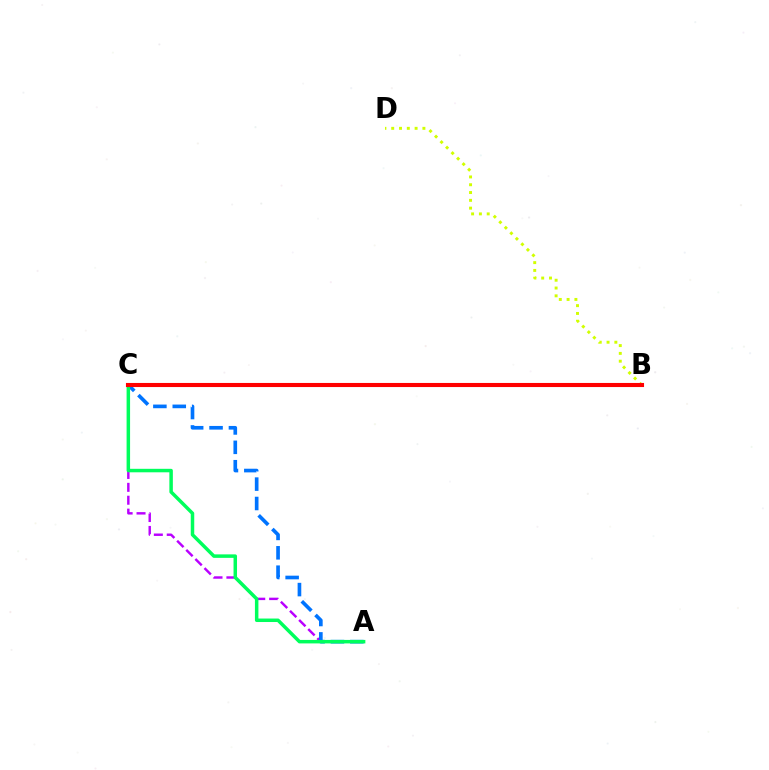{('A', 'C'): [{'color': '#b900ff', 'line_style': 'dashed', 'thickness': 1.75}, {'color': '#0074ff', 'line_style': 'dashed', 'thickness': 2.63}, {'color': '#00ff5c', 'line_style': 'solid', 'thickness': 2.51}], ('B', 'D'): [{'color': '#d1ff00', 'line_style': 'dotted', 'thickness': 2.12}], ('B', 'C'): [{'color': '#ff0000', 'line_style': 'solid', 'thickness': 2.95}]}